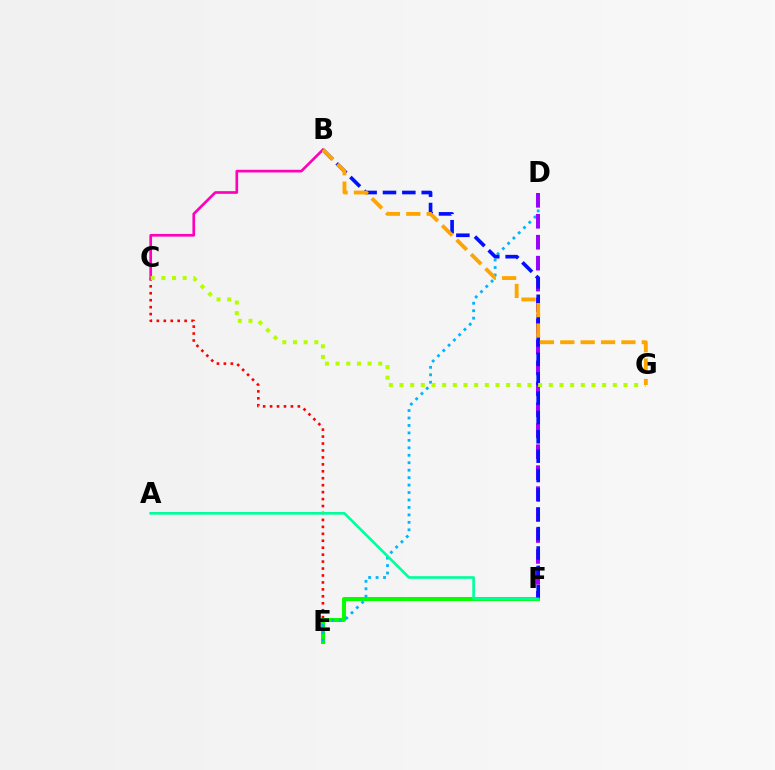{('C', 'E'): [{'color': '#ff0000', 'line_style': 'dotted', 'thickness': 1.89}], ('E', 'F'): [{'color': '#08ff00', 'line_style': 'solid', 'thickness': 2.9}], ('D', 'E'): [{'color': '#00b5ff', 'line_style': 'dotted', 'thickness': 2.03}], ('D', 'F'): [{'color': '#9b00ff', 'line_style': 'dashed', 'thickness': 2.85}], ('B', 'C'): [{'color': '#ff00bd', 'line_style': 'solid', 'thickness': 1.93}], ('B', 'F'): [{'color': '#0010ff', 'line_style': 'dashed', 'thickness': 2.63}], ('A', 'F'): [{'color': '#00ff9d', 'line_style': 'solid', 'thickness': 1.91}], ('C', 'G'): [{'color': '#b3ff00', 'line_style': 'dotted', 'thickness': 2.9}], ('B', 'G'): [{'color': '#ffa500', 'line_style': 'dashed', 'thickness': 2.77}]}